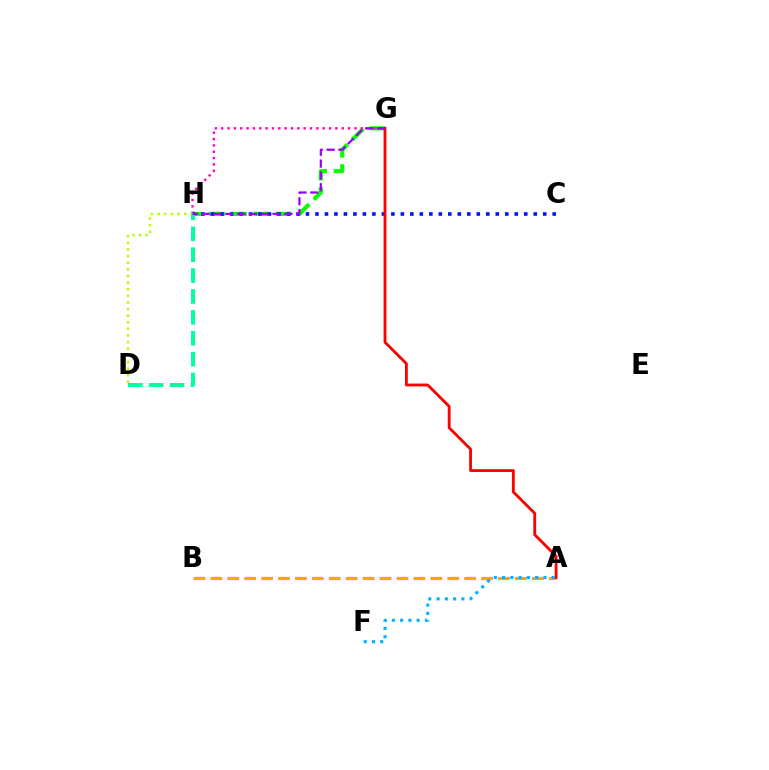{('G', 'H'): [{'color': '#08ff00', 'line_style': 'dashed', 'thickness': 3.0}, {'color': '#ff00bd', 'line_style': 'dotted', 'thickness': 1.72}, {'color': '#9b00ff', 'line_style': 'dashed', 'thickness': 1.61}], ('A', 'B'): [{'color': '#ffa500', 'line_style': 'dashed', 'thickness': 2.3}], ('C', 'H'): [{'color': '#0010ff', 'line_style': 'dotted', 'thickness': 2.58}], ('D', 'H'): [{'color': '#b3ff00', 'line_style': 'dotted', 'thickness': 1.8}, {'color': '#00ff9d', 'line_style': 'dashed', 'thickness': 2.84}], ('A', 'G'): [{'color': '#ff0000', 'line_style': 'solid', 'thickness': 2.04}], ('A', 'F'): [{'color': '#00b5ff', 'line_style': 'dotted', 'thickness': 2.25}]}